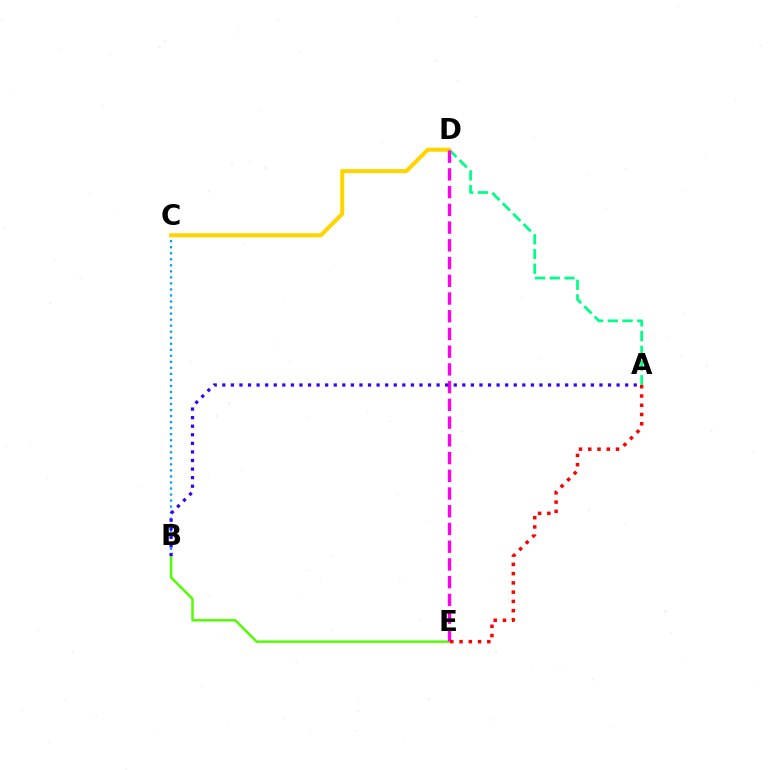{('B', 'E'): [{'color': '#4fff00', 'line_style': 'solid', 'thickness': 1.77}], ('B', 'C'): [{'color': '#009eff', 'line_style': 'dotted', 'thickness': 1.64}], ('A', 'D'): [{'color': '#00ff86', 'line_style': 'dashed', 'thickness': 2.0}], ('C', 'D'): [{'color': '#ffd500', 'line_style': 'solid', 'thickness': 2.92}], ('D', 'E'): [{'color': '#ff00ed', 'line_style': 'dashed', 'thickness': 2.41}], ('A', 'E'): [{'color': '#ff0000', 'line_style': 'dotted', 'thickness': 2.51}], ('A', 'B'): [{'color': '#3700ff', 'line_style': 'dotted', 'thickness': 2.33}]}